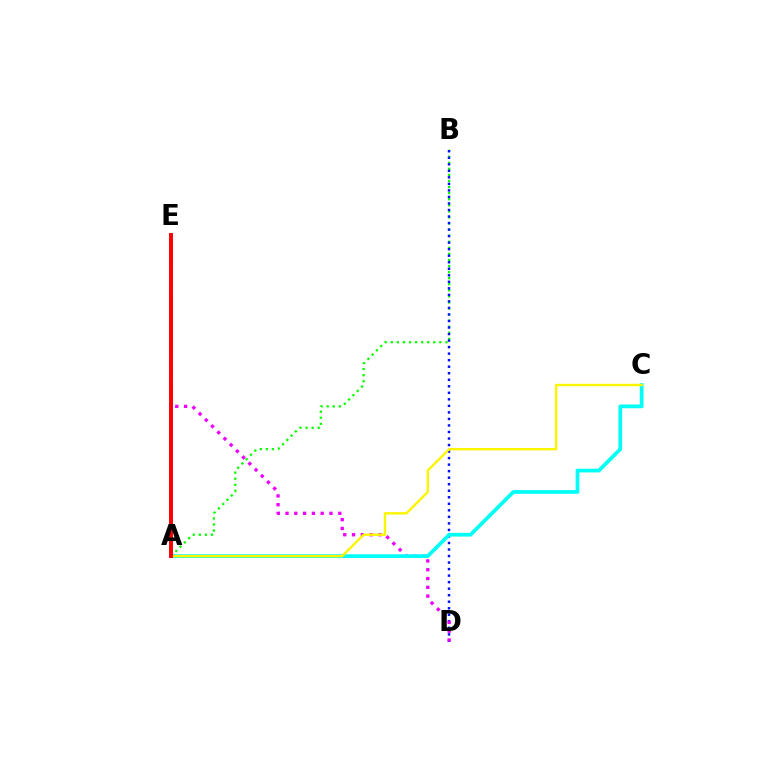{('A', 'B'): [{'color': '#08ff00', 'line_style': 'dotted', 'thickness': 1.65}], ('B', 'D'): [{'color': '#0010ff', 'line_style': 'dotted', 'thickness': 1.77}], ('D', 'E'): [{'color': '#ee00ff', 'line_style': 'dotted', 'thickness': 2.39}], ('A', 'C'): [{'color': '#00fff6', 'line_style': 'solid', 'thickness': 2.68}, {'color': '#fcf500', 'line_style': 'solid', 'thickness': 1.72}], ('A', 'E'): [{'color': '#ff0000', 'line_style': 'solid', 'thickness': 2.83}]}